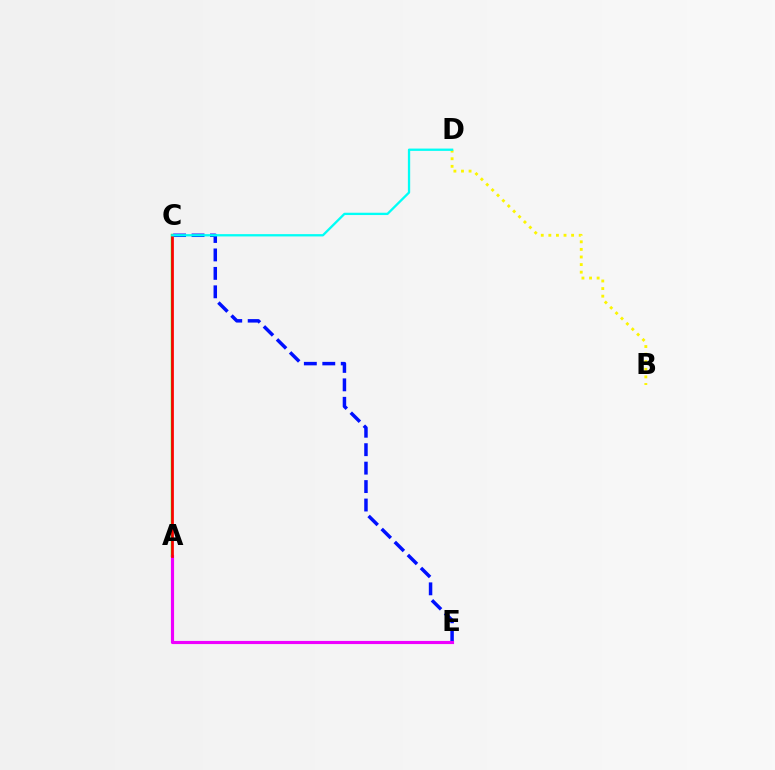{('A', 'C'): [{'color': '#08ff00', 'line_style': 'solid', 'thickness': 1.72}, {'color': '#ff0000', 'line_style': 'solid', 'thickness': 1.95}], ('C', 'E'): [{'color': '#0010ff', 'line_style': 'dashed', 'thickness': 2.51}], ('A', 'E'): [{'color': '#ee00ff', 'line_style': 'solid', 'thickness': 2.26}], ('B', 'D'): [{'color': '#fcf500', 'line_style': 'dotted', 'thickness': 2.06}], ('C', 'D'): [{'color': '#00fff6', 'line_style': 'solid', 'thickness': 1.66}]}